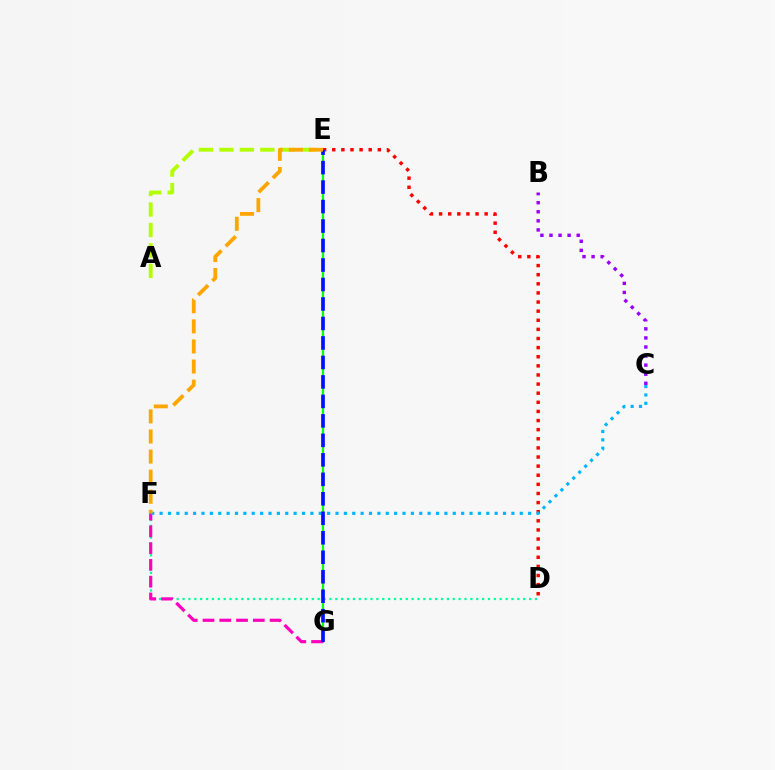{('E', 'G'): [{'color': '#08ff00', 'line_style': 'solid', 'thickness': 1.6}, {'color': '#0010ff', 'line_style': 'dashed', 'thickness': 2.65}], ('D', 'E'): [{'color': '#ff0000', 'line_style': 'dotted', 'thickness': 2.48}], ('D', 'F'): [{'color': '#00ff9d', 'line_style': 'dotted', 'thickness': 1.6}], ('F', 'G'): [{'color': '#ff00bd', 'line_style': 'dashed', 'thickness': 2.28}], ('A', 'E'): [{'color': '#b3ff00', 'line_style': 'dashed', 'thickness': 2.78}], ('C', 'F'): [{'color': '#00b5ff', 'line_style': 'dotted', 'thickness': 2.28}], ('B', 'C'): [{'color': '#9b00ff', 'line_style': 'dotted', 'thickness': 2.46}], ('E', 'F'): [{'color': '#ffa500', 'line_style': 'dashed', 'thickness': 2.73}]}